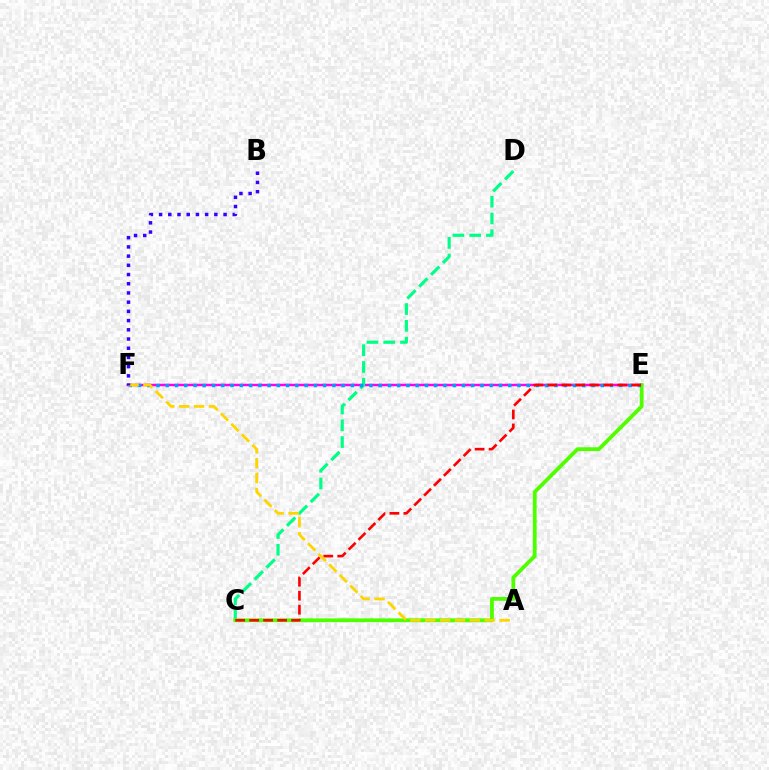{('E', 'F'): [{'color': '#ff00ed', 'line_style': 'solid', 'thickness': 1.78}, {'color': '#009eff', 'line_style': 'dotted', 'thickness': 2.51}], ('C', 'D'): [{'color': '#00ff86', 'line_style': 'dashed', 'thickness': 2.28}], ('C', 'E'): [{'color': '#4fff00', 'line_style': 'solid', 'thickness': 2.74}, {'color': '#ff0000', 'line_style': 'dashed', 'thickness': 1.9}], ('A', 'F'): [{'color': '#ffd500', 'line_style': 'dashed', 'thickness': 2.02}], ('B', 'F'): [{'color': '#3700ff', 'line_style': 'dotted', 'thickness': 2.5}]}